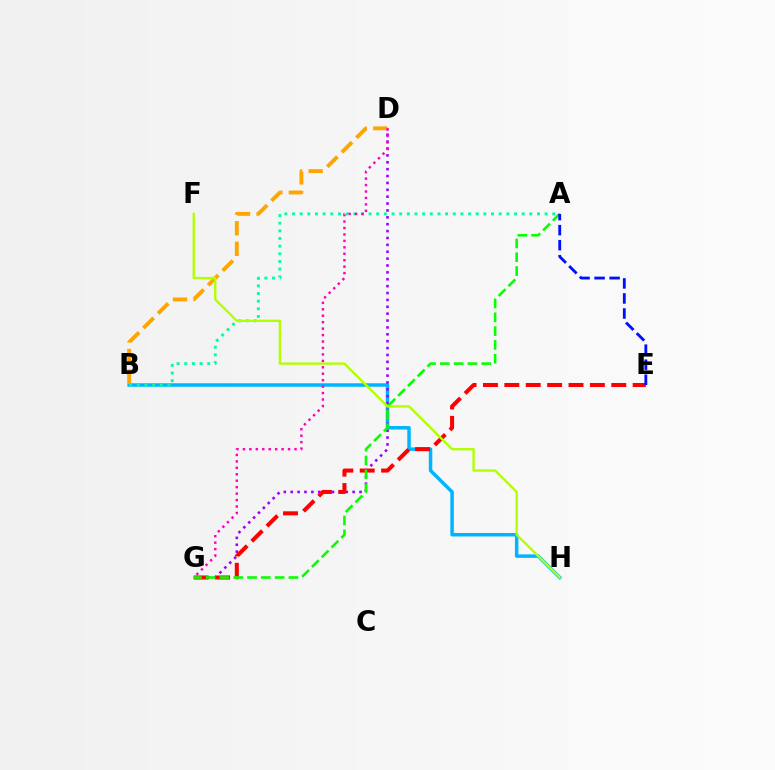{('B', 'H'): [{'color': '#00b5ff', 'line_style': 'solid', 'thickness': 2.51}], ('D', 'G'): [{'color': '#9b00ff', 'line_style': 'dotted', 'thickness': 1.87}, {'color': '#ff00bd', 'line_style': 'dotted', 'thickness': 1.75}], ('E', 'G'): [{'color': '#ff0000', 'line_style': 'dashed', 'thickness': 2.91}], ('B', 'D'): [{'color': '#ffa500', 'line_style': 'dashed', 'thickness': 2.79}], ('A', 'G'): [{'color': '#08ff00', 'line_style': 'dashed', 'thickness': 1.88}], ('A', 'B'): [{'color': '#00ff9d', 'line_style': 'dotted', 'thickness': 2.08}], ('A', 'E'): [{'color': '#0010ff', 'line_style': 'dashed', 'thickness': 2.04}], ('F', 'H'): [{'color': '#b3ff00', 'line_style': 'solid', 'thickness': 1.7}]}